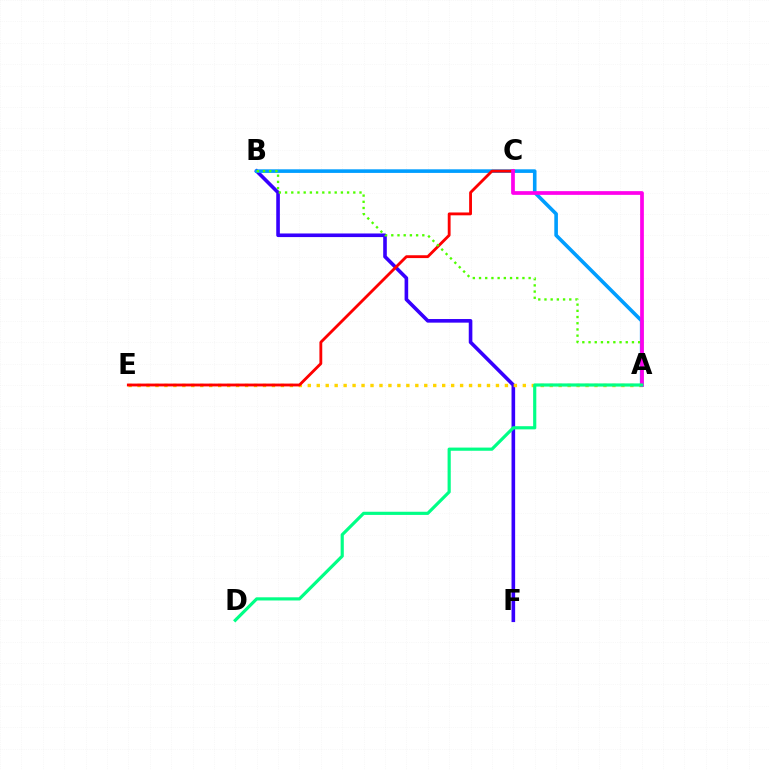{('B', 'F'): [{'color': '#3700ff', 'line_style': 'solid', 'thickness': 2.6}], ('A', 'E'): [{'color': '#ffd500', 'line_style': 'dotted', 'thickness': 2.43}], ('A', 'B'): [{'color': '#009eff', 'line_style': 'solid', 'thickness': 2.6}, {'color': '#4fff00', 'line_style': 'dotted', 'thickness': 1.69}], ('C', 'E'): [{'color': '#ff0000', 'line_style': 'solid', 'thickness': 2.04}], ('A', 'C'): [{'color': '#ff00ed', 'line_style': 'solid', 'thickness': 2.68}], ('A', 'D'): [{'color': '#00ff86', 'line_style': 'solid', 'thickness': 2.28}]}